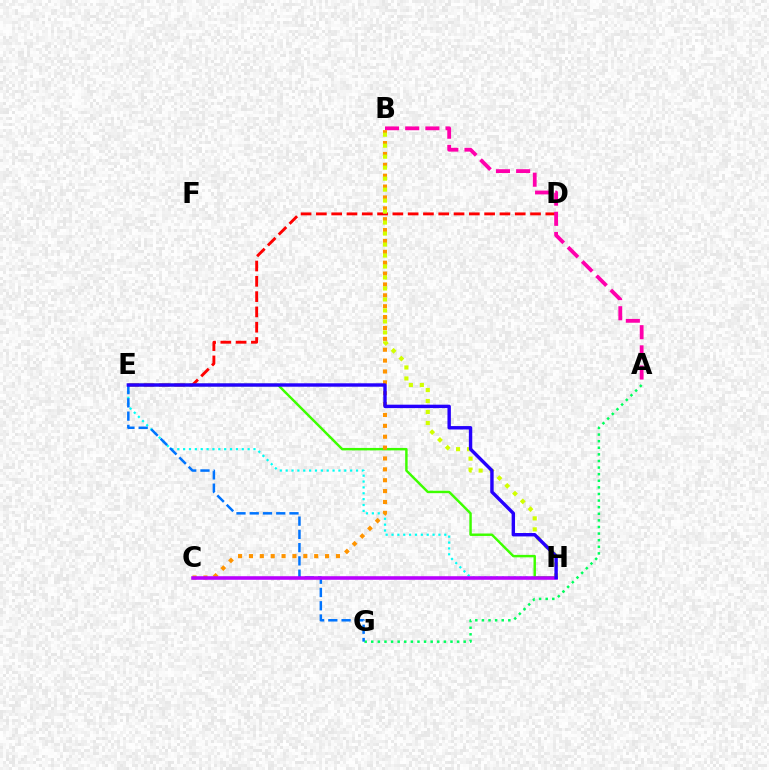{('E', 'H'): [{'color': '#00fff6', 'line_style': 'dotted', 'thickness': 1.59}, {'color': '#3dff00', 'line_style': 'solid', 'thickness': 1.76}, {'color': '#2500ff', 'line_style': 'solid', 'thickness': 2.46}], ('A', 'G'): [{'color': '#00ff5c', 'line_style': 'dotted', 'thickness': 1.79}], ('D', 'E'): [{'color': '#ff0000', 'line_style': 'dashed', 'thickness': 2.08}], ('A', 'B'): [{'color': '#ff00ac', 'line_style': 'dashed', 'thickness': 2.74}], ('E', 'G'): [{'color': '#0074ff', 'line_style': 'dashed', 'thickness': 1.8}], ('B', 'C'): [{'color': '#ff9400', 'line_style': 'dotted', 'thickness': 2.95}], ('B', 'H'): [{'color': '#d1ff00', 'line_style': 'dotted', 'thickness': 2.98}], ('C', 'H'): [{'color': '#b900ff', 'line_style': 'solid', 'thickness': 2.57}]}